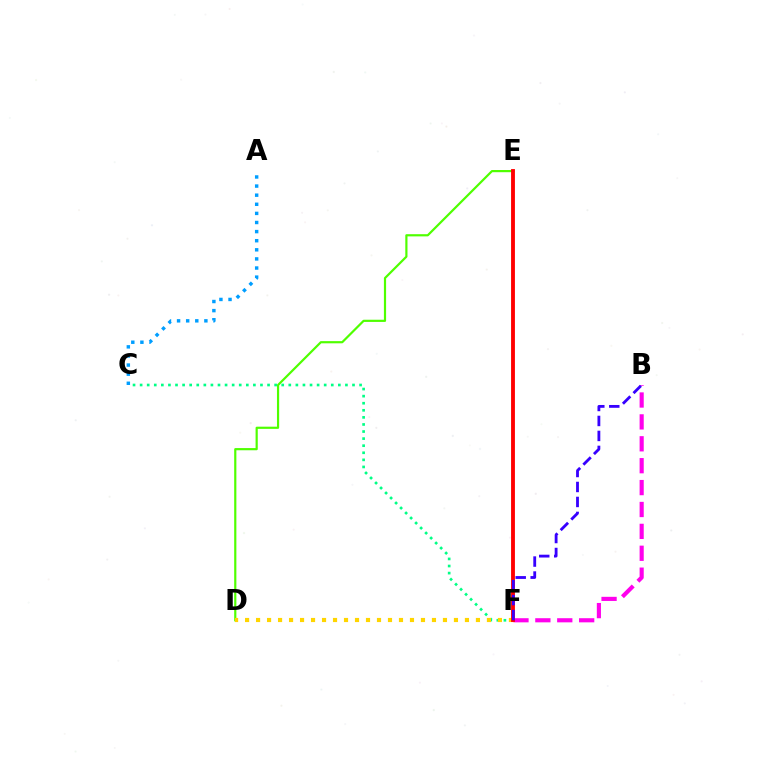{('D', 'E'): [{'color': '#4fff00', 'line_style': 'solid', 'thickness': 1.58}], ('B', 'F'): [{'color': '#ff00ed', 'line_style': 'dashed', 'thickness': 2.97}, {'color': '#3700ff', 'line_style': 'dashed', 'thickness': 2.03}], ('C', 'F'): [{'color': '#00ff86', 'line_style': 'dotted', 'thickness': 1.92}], ('D', 'F'): [{'color': '#ffd500', 'line_style': 'dotted', 'thickness': 2.99}], ('E', 'F'): [{'color': '#ff0000', 'line_style': 'solid', 'thickness': 2.77}], ('A', 'C'): [{'color': '#009eff', 'line_style': 'dotted', 'thickness': 2.47}]}